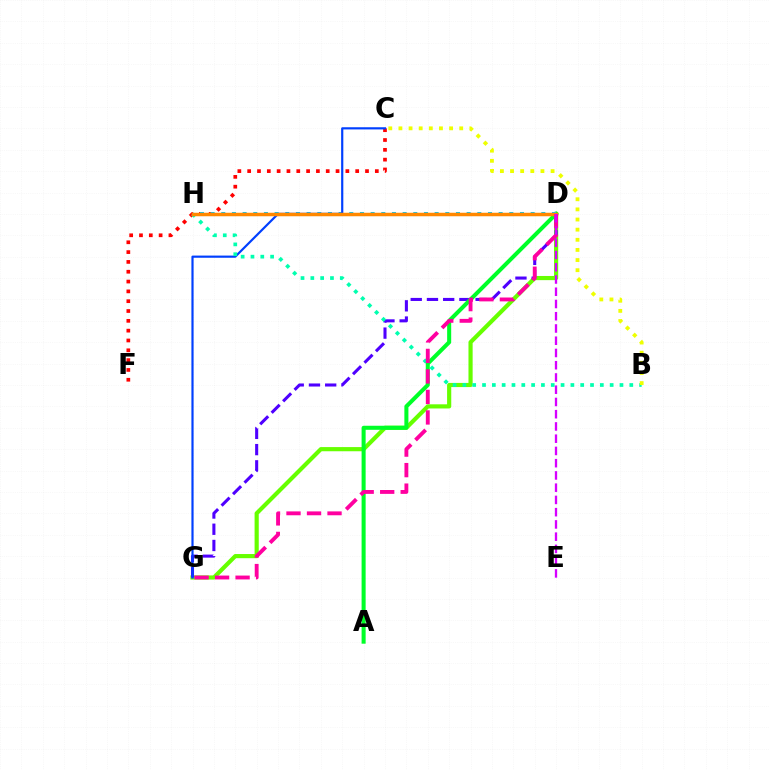{('C', 'F'): [{'color': '#ff0000', 'line_style': 'dotted', 'thickness': 2.67}], ('D', 'G'): [{'color': '#66ff00', 'line_style': 'solid', 'thickness': 3.0}, {'color': '#4f00ff', 'line_style': 'dashed', 'thickness': 2.2}, {'color': '#ff00a0', 'line_style': 'dashed', 'thickness': 2.79}], ('A', 'D'): [{'color': '#00ff27', 'line_style': 'solid', 'thickness': 2.91}], ('D', 'H'): [{'color': '#00c7ff', 'line_style': 'dotted', 'thickness': 2.9}, {'color': '#ff8800', 'line_style': 'solid', 'thickness': 2.52}], ('C', 'G'): [{'color': '#003fff', 'line_style': 'solid', 'thickness': 1.57}], ('B', 'H'): [{'color': '#00ffaf', 'line_style': 'dotted', 'thickness': 2.67}], ('B', 'C'): [{'color': '#eeff00', 'line_style': 'dotted', 'thickness': 2.75}], ('D', 'E'): [{'color': '#d600ff', 'line_style': 'dashed', 'thickness': 1.66}]}